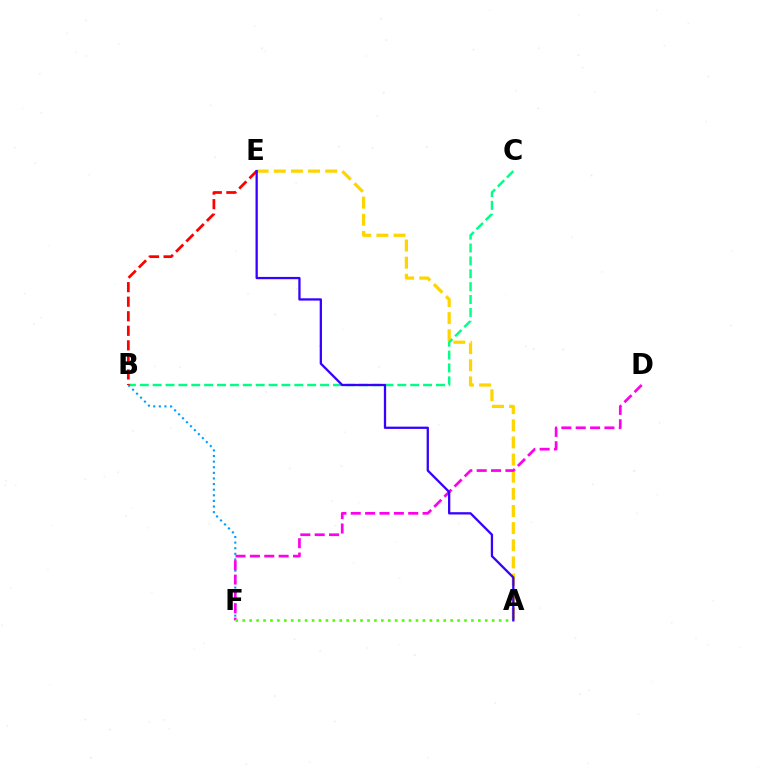{('A', 'E'): [{'color': '#ffd500', 'line_style': 'dashed', 'thickness': 2.33}, {'color': '#3700ff', 'line_style': 'solid', 'thickness': 1.64}], ('B', 'C'): [{'color': '#00ff86', 'line_style': 'dashed', 'thickness': 1.75}], ('B', 'F'): [{'color': '#009eff', 'line_style': 'dotted', 'thickness': 1.53}], ('D', 'F'): [{'color': '#ff00ed', 'line_style': 'dashed', 'thickness': 1.95}], ('A', 'F'): [{'color': '#4fff00', 'line_style': 'dotted', 'thickness': 1.88}], ('B', 'E'): [{'color': '#ff0000', 'line_style': 'dashed', 'thickness': 1.98}]}